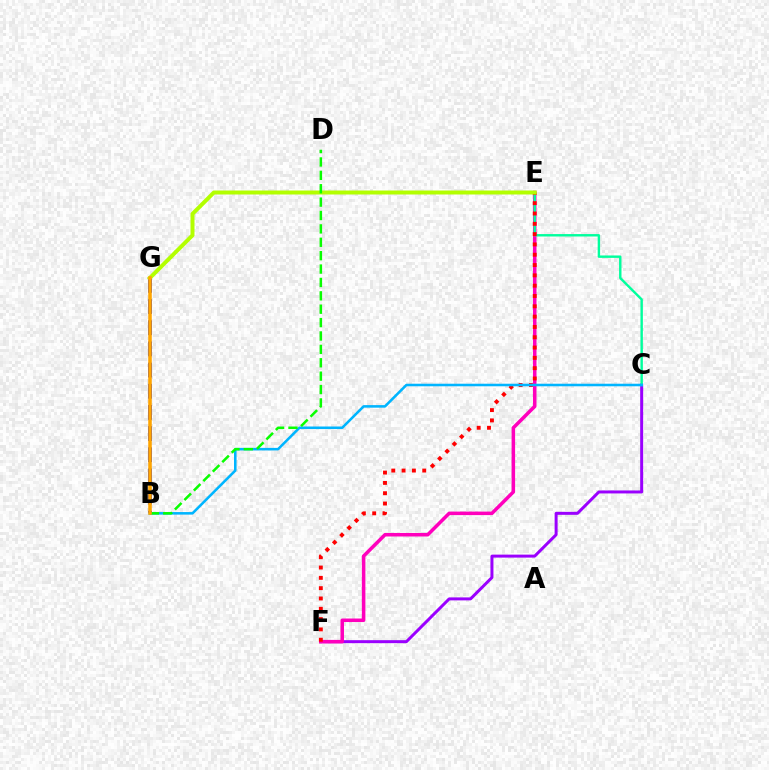{('C', 'F'): [{'color': '#9b00ff', 'line_style': 'solid', 'thickness': 2.15}], ('E', 'F'): [{'color': '#ff00bd', 'line_style': 'solid', 'thickness': 2.54}, {'color': '#ff0000', 'line_style': 'dotted', 'thickness': 2.8}], ('C', 'E'): [{'color': '#00ff9d', 'line_style': 'solid', 'thickness': 1.73}], ('B', 'G'): [{'color': '#0010ff', 'line_style': 'dashed', 'thickness': 2.88}, {'color': '#ffa500', 'line_style': 'solid', 'thickness': 2.55}], ('E', 'G'): [{'color': '#b3ff00', 'line_style': 'solid', 'thickness': 2.87}], ('B', 'C'): [{'color': '#00b5ff', 'line_style': 'solid', 'thickness': 1.84}], ('B', 'D'): [{'color': '#08ff00', 'line_style': 'dashed', 'thickness': 1.82}]}